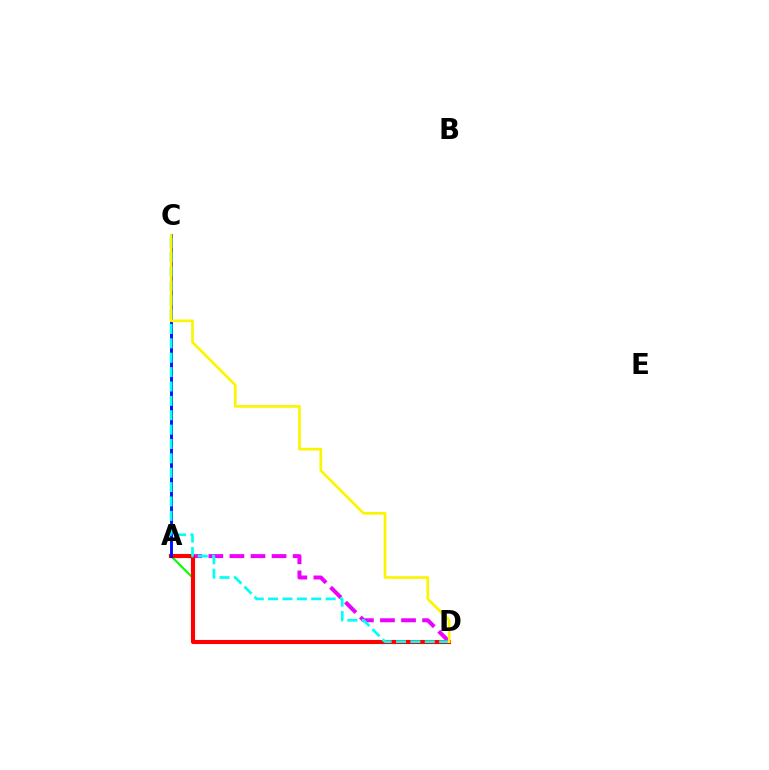{('A', 'D'): [{'color': '#08ff00', 'line_style': 'solid', 'thickness': 1.54}, {'color': '#ee00ff', 'line_style': 'dashed', 'thickness': 2.86}, {'color': '#ff0000', 'line_style': 'solid', 'thickness': 2.95}], ('A', 'C'): [{'color': '#0010ff', 'line_style': 'solid', 'thickness': 2.09}], ('C', 'D'): [{'color': '#00fff6', 'line_style': 'dashed', 'thickness': 1.95}, {'color': '#fcf500', 'line_style': 'solid', 'thickness': 1.92}]}